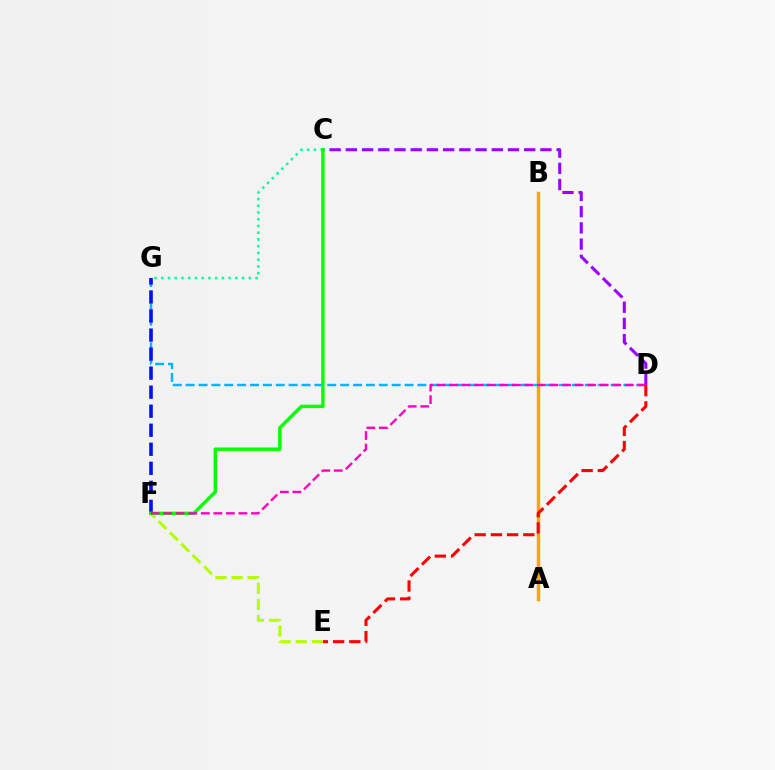{('D', 'G'): [{'color': '#00b5ff', 'line_style': 'dashed', 'thickness': 1.75}], ('E', 'F'): [{'color': '#b3ff00', 'line_style': 'dashed', 'thickness': 2.18}], ('C', 'G'): [{'color': '#00ff9d', 'line_style': 'dotted', 'thickness': 1.83}], ('A', 'B'): [{'color': '#ffa500', 'line_style': 'solid', 'thickness': 2.49}], ('F', 'G'): [{'color': '#0010ff', 'line_style': 'dashed', 'thickness': 2.59}], ('C', 'D'): [{'color': '#9b00ff', 'line_style': 'dashed', 'thickness': 2.2}], ('C', 'F'): [{'color': '#08ff00', 'line_style': 'solid', 'thickness': 2.46}], ('D', 'F'): [{'color': '#ff00bd', 'line_style': 'dashed', 'thickness': 1.71}], ('D', 'E'): [{'color': '#ff0000', 'line_style': 'dashed', 'thickness': 2.2}]}